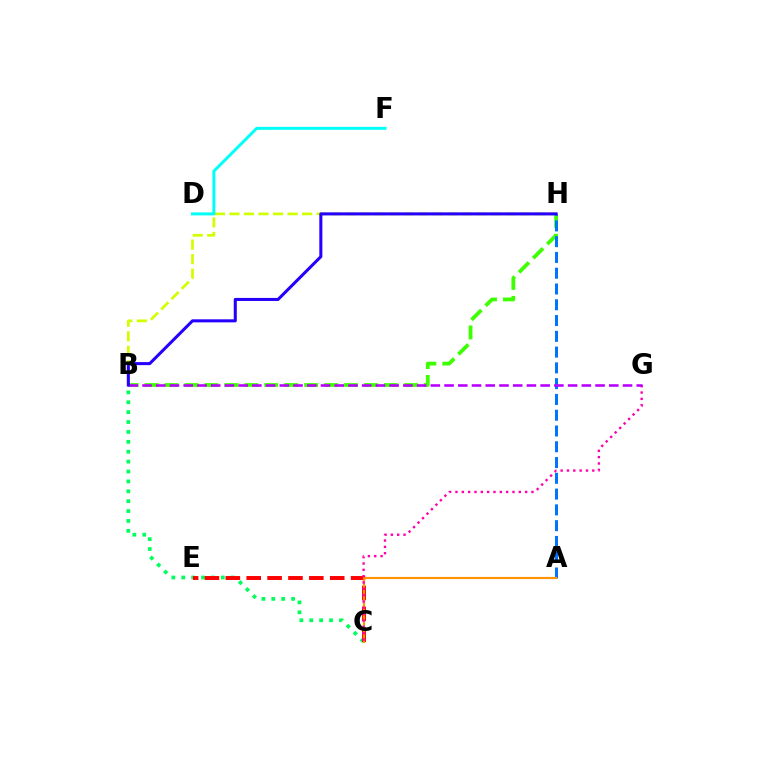{('B', 'C'): [{'color': '#00ff5c', 'line_style': 'dotted', 'thickness': 2.69}], ('C', 'E'): [{'color': '#ff0000', 'line_style': 'dashed', 'thickness': 2.84}], ('B', 'H'): [{'color': '#d1ff00', 'line_style': 'dashed', 'thickness': 1.97}, {'color': '#3dff00', 'line_style': 'dashed', 'thickness': 2.71}, {'color': '#2500ff', 'line_style': 'solid', 'thickness': 2.19}], ('A', 'H'): [{'color': '#0074ff', 'line_style': 'dashed', 'thickness': 2.14}], ('A', 'C'): [{'color': '#ff9400', 'line_style': 'solid', 'thickness': 1.53}], ('C', 'G'): [{'color': '#ff00ac', 'line_style': 'dotted', 'thickness': 1.72}], ('B', 'G'): [{'color': '#b900ff', 'line_style': 'dashed', 'thickness': 1.87}], ('D', 'F'): [{'color': '#00fff6', 'line_style': 'solid', 'thickness': 2.14}]}